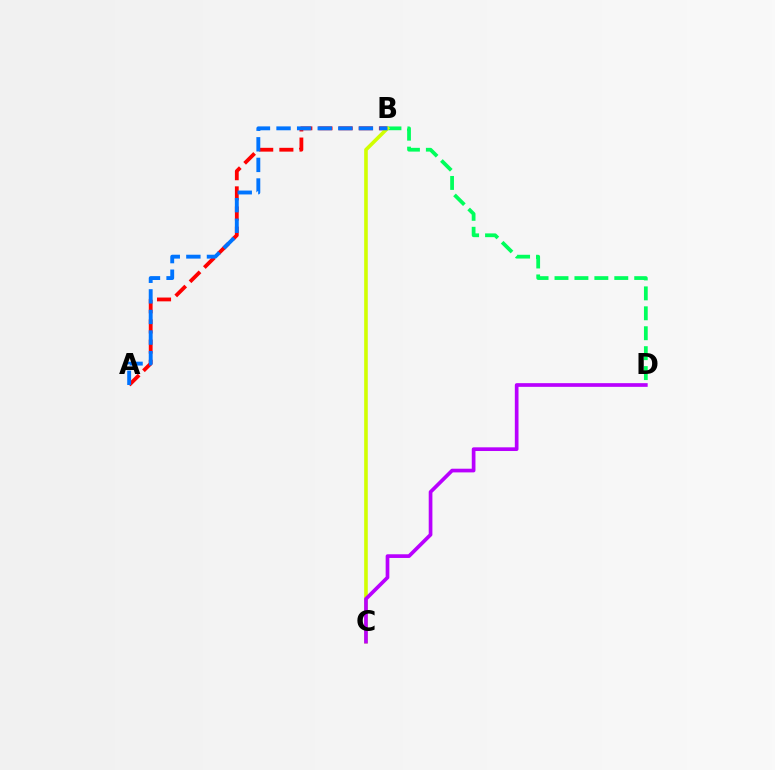{('A', 'B'): [{'color': '#ff0000', 'line_style': 'dashed', 'thickness': 2.74}, {'color': '#0074ff', 'line_style': 'dashed', 'thickness': 2.8}], ('B', 'D'): [{'color': '#00ff5c', 'line_style': 'dashed', 'thickness': 2.71}], ('B', 'C'): [{'color': '#d1ff00', 'line_style': 'solid', 'thickness': 2.6}], ('C', 'D'): [{'color': '#b900ff', 'line_style': 'solid', 'thickness': 2.65}]}